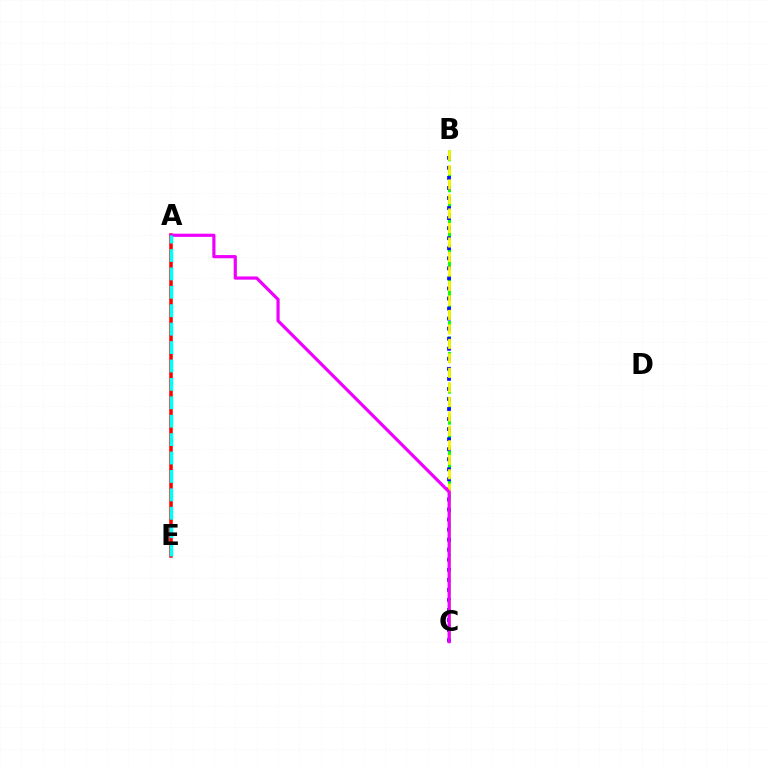{('A', 'E'): [{'color': '#ff0000', 'line_style': 'solid', 'thickness': 2.55}, {'color': '#00fff6', 'line_style': 'dashed', 'thickness': 2.5}], ('B', 'C'): [{'color': '#08ff00', 'line_style': 'dashed', 'thickness': 2.1}, {'color': '#0010ff', 'line_style': 'dotted', 'thickness': 2.73}, {'color': '#fcf500', 'line_style': 'dashed', 'thickness': 1.97}], ('A', 'C'): [{'color': '#ee00ff', 'line_style': 'solid', 'thickness': 2.3}]}